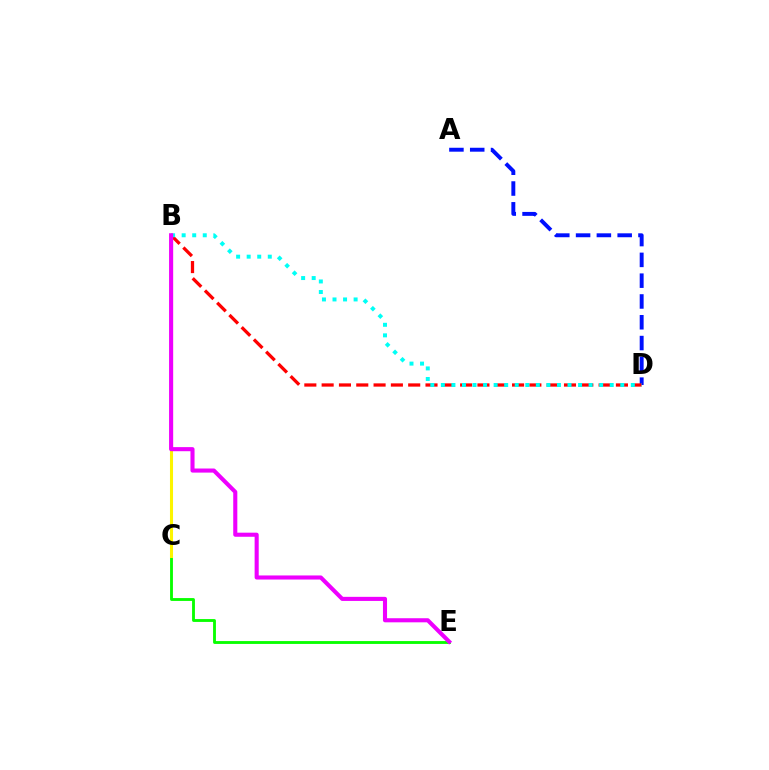{('C', 'E'): [{'color': '#08ff00', 'line_style': 'solid', 'thickness': 2.05}], ('B', 'C'): [{'color': '#fcf500', 'line_style': 'solid', 'thickness': 2.2}], ('A', 'D'): [{'color': '#0010ff', 'line_style': 'dashed', 'thickness': 2.83}], ('B', 'D'): [{'color': '#ff0000', 'line_style': 'dashed', 'thickness': 2.35}, {'color': '#00fff6', 'line_style': 'dotted', 'thickness': 2.87}], ('B', 'E'): [{'color': '#ee00ff', 'line_style': 'solid', 'thickness': 2.94}]}